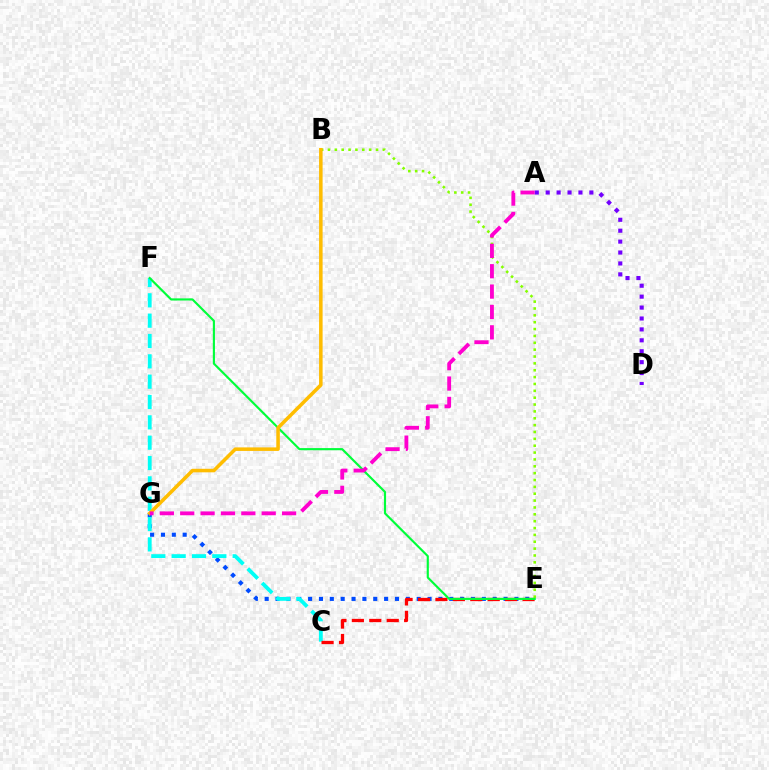{('A', 'D'): [{'color': '#7200ff', 'line_style': 'dotted', 'thickness': 2.97}], ('E', 'G'): [{'color': '#004bff', 'line_style': 'dotted', 'thickness': 2.95}], ('B', 'E'): [{'color': '#84ff00', 'line_style': 'dotted', 'thickness': 1.86}], ('C', 'F'): [{'color': '#00fff6', 'line_style': 'dashed', 'thickness': 2.76}], ('C', 'E'): [{'color': '#ff0000', 'line_style': 'dashed', 'thickness': 2.37}], ('E', 'F'): [{'color': '#00ff39', 'line_style': 'solid', 'thickness': 1.54}], ('B', 'G'): [{'color': '#ffbd00', 'line_style': 'solid', 'thickness': 2.55}], ('A', 'G'): [{'color': '#ff00cf', 'line_style': 'dashed', 'thickness': 2.77}]}